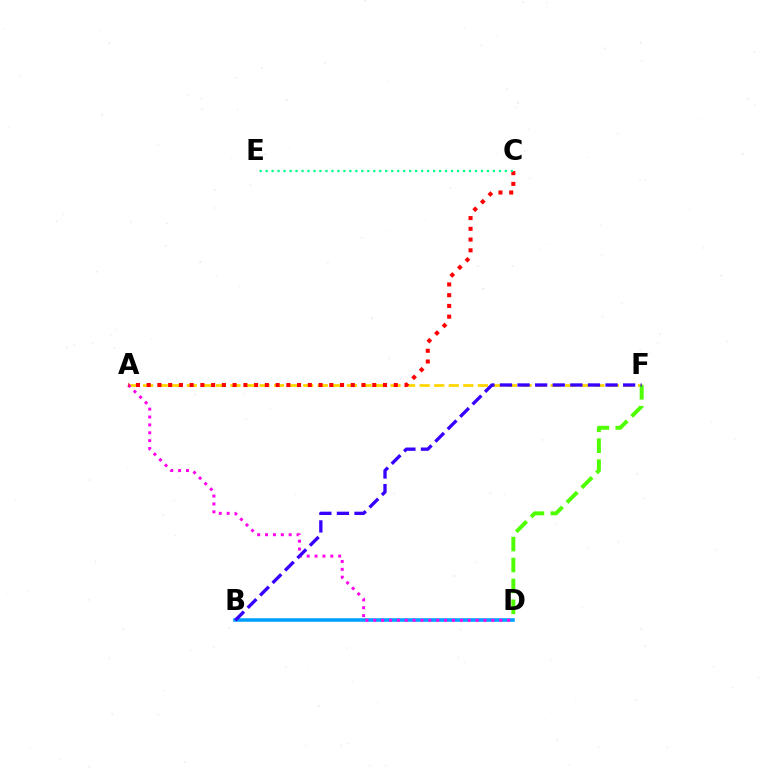{('A', 'F'): [{'color': '#ffd500', 'line_style': 'dashed', 'thickness': 1.98}], ('B', 'D'): [{'color': '#009eff', 'line_style': 'solid', 'thickness': 2.54}], ('D', 'F'): [{'color': '#4fff00', 'line_style': 'dashed', 'thickness': 2.84}], ('A', 'D'): [{'color': '#ff00ed', 'line_style': 'dotted', 'thickness': 2.14}], ('B', 'F'): [{'color': '#3700ff', 'line_style': 'dashed', 'thickness': 2.39}], ('A', 'C'): [{'color': '#ff0000', 'line_style': 'dotted', 'thickness': 2.92}], ('C', 'E'): [{'color': '#00ff86', 'line_style': 'dotted', 'thickness': 1.63}]}